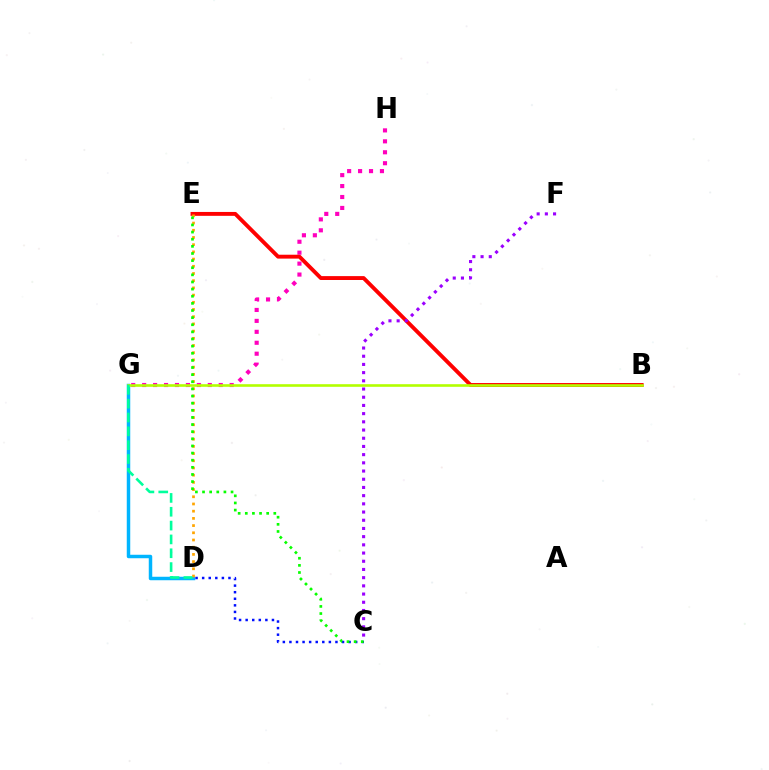{('G', 'H'): [{'color': '#ff00bd', 'line_style': 'dotted', 'thickness': 2.97}], ('D', 'G'): [{'color': '#00b5ff', 'line_style': 'solid', 'thickness': 2.5}, {'color': '#00ff9d', 'line_style': 'dashed', 'thickness': 1.88}], ('B', 'E'): [{'color': '#ff0000', 'line_style': 'solid', 'thickness': 2.8}], ('D', 'E'): [{'color': '#ffa500', 'line_style': 'dotted', 'thickness': 1.96}], ('B', 'G'): [{'color': '#b3ff00', 'line_style': 'solid', 'thickness': 1.88}], ('C', 'F'): [{'color': '#9b00ff', 'line_style': 'dotted', 'thickness': 2.23}], ('C', 'D'): [{'color': '#0010ff', 'line_style': 'dotted', 'thickness': 1.79}], ('C', 'E'): [{'color': '#08ff00', 'line_style': 'dotted', 'thickness': 1.94}]}